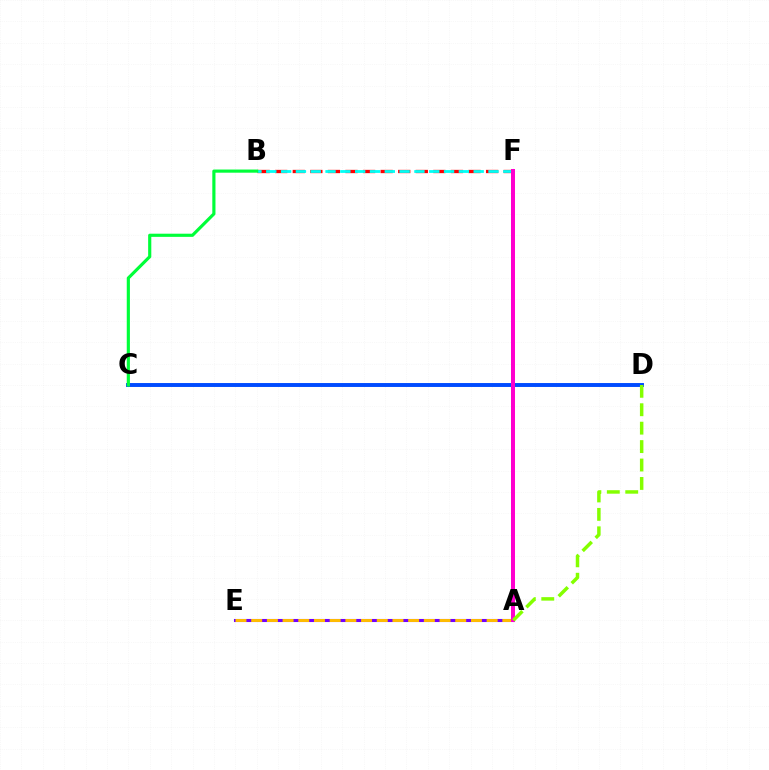{('A', 'E'): [{'color': '#7200ff', 'line_style': 'solid', 'thickness': 2.22}, {'color': '#ffbd00', 'line_style': 'dashed', 'thickness': 2.13}], ('B', 'F'): [{'color': '#ff0000', 'line_style': 'dashed', 'thickness': 2.39}, {'color': '#00fff6', 'line_style': 'dashed', 'thickness': 2.01}], ('C', 'D'): [{'color': '#004bff', 'line_style': 'solid', 'thickness': 2.83}], ('A', 'F'): [{'color': '#ff00cf', 'line_style': 'solid', 'thickness': 2.88}], ('A', 'D'): [{'color': '#84ff00', 'line_style': 'dashed', 'thickness': 2.5}], ('B', 'C'): [{'color': '#00ff39', 'line_style': 'solid', 'thickness': 2.28}]}